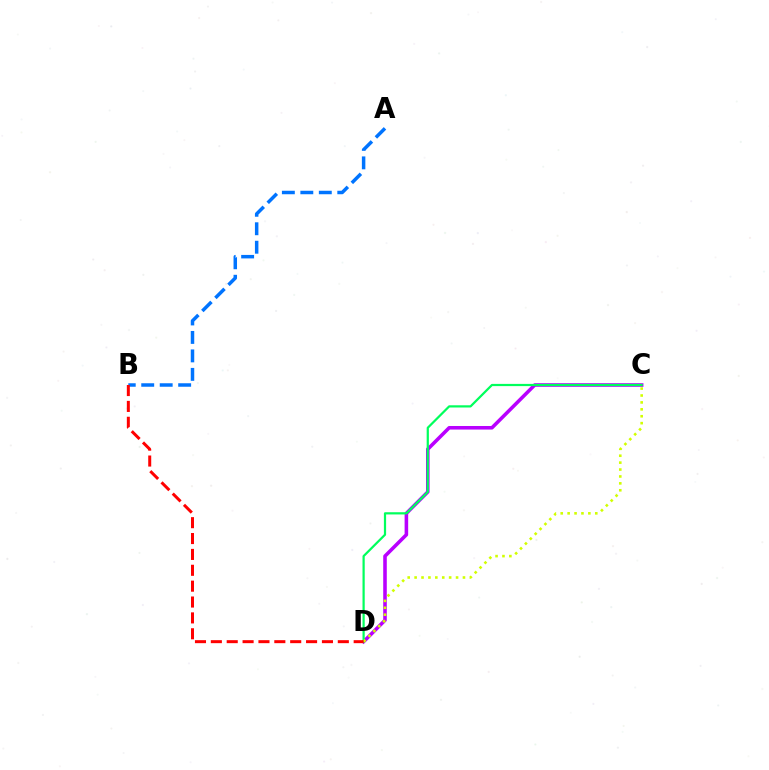{('C', 'D'): [{'color': '#b900ff', 'line_style': 'solid', 'thickness': 2.57}, {'color': '#00ff5c', 'line_style': 'solid', 'thickness': 1.6}, {'color': '#d1ff00', 'line_style': 'dotted', 'thickness': 1.88}], ('A', 'B'): [{'color': '#0074ff', 'line_style': 'dashed', 'thickness': 2.51}], ('B', 'D'): [{'color': '#ff0000', 'line_style': 'dashed', 'thickness': 2.16}]}